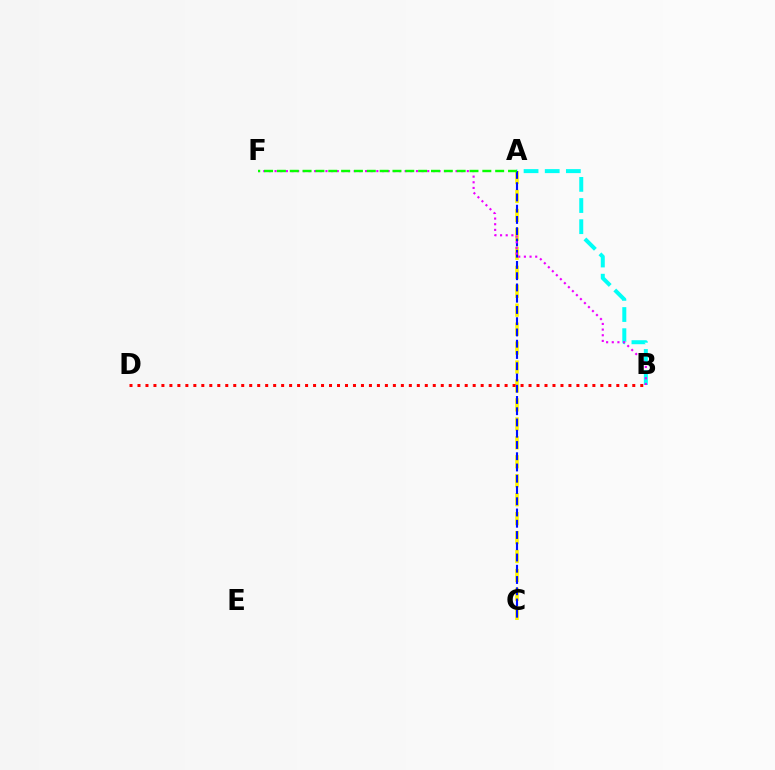{('A', 'C'): [{'color': '#fcf500', 'line_style': 'dashed', 'thickness': 2.57}, {'color': '#0010ff', 'line_style': 'dashed', 'thickness': 1.53}], ('A', 'B'): [{'color': '#00fff6', 'line_style': 'dashed', 'thickness': 2.87}], ('B', 'D'): [{'color': '#ff0000', 'line_style': 'dotted', 'thickness': 2.17}], ('B', 'F'): [{'color': '#ee00ff', 'line_style': 'dotted', 'thickness': 1.54}], ('A', 'F'): [{'color': '#08ff00', 'line_style': 'dashed', 'thickness': 1.74}]}